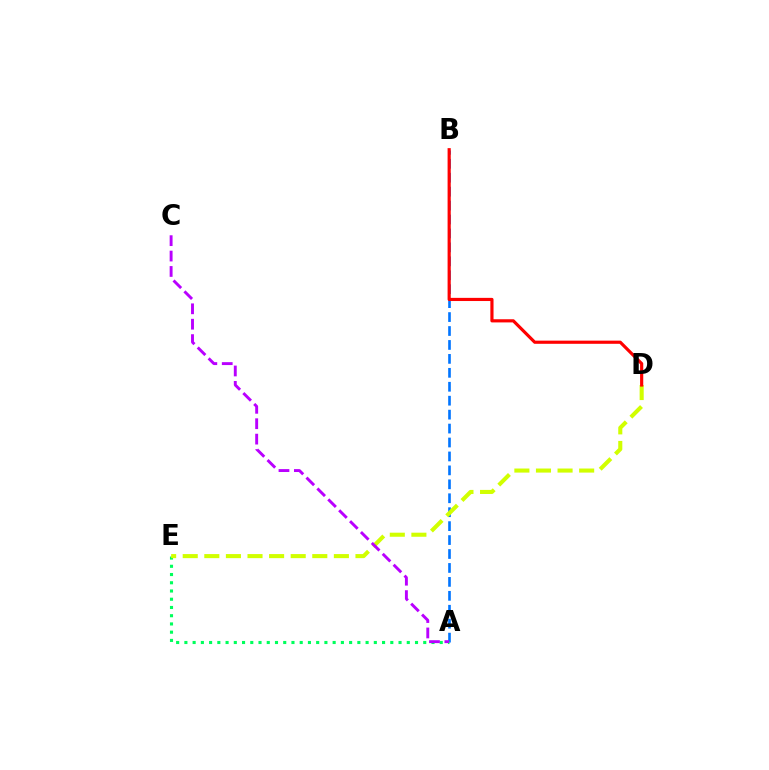{('A', 'B'): [{'color': '#0074ff', 'line_style': 'dashed', 'thickness': 1.89}], ('A', 'E'): [{'color': '#00ff5c', 'line_style': 'dotted', 'thickness': 2.24}], ('D', 'E'): [{'color': '#d1ff00', 'line_style': 'dashed', 'thickness': 2.93}], ('B', 'D'): [{'color': '#ff0000', 'line_style': 'solid', 'thickness': 2.28}], ('A', 'C'): [{'color': '#b900ff', 'line_style': 'dashed', 'thickness': 2.09}]}